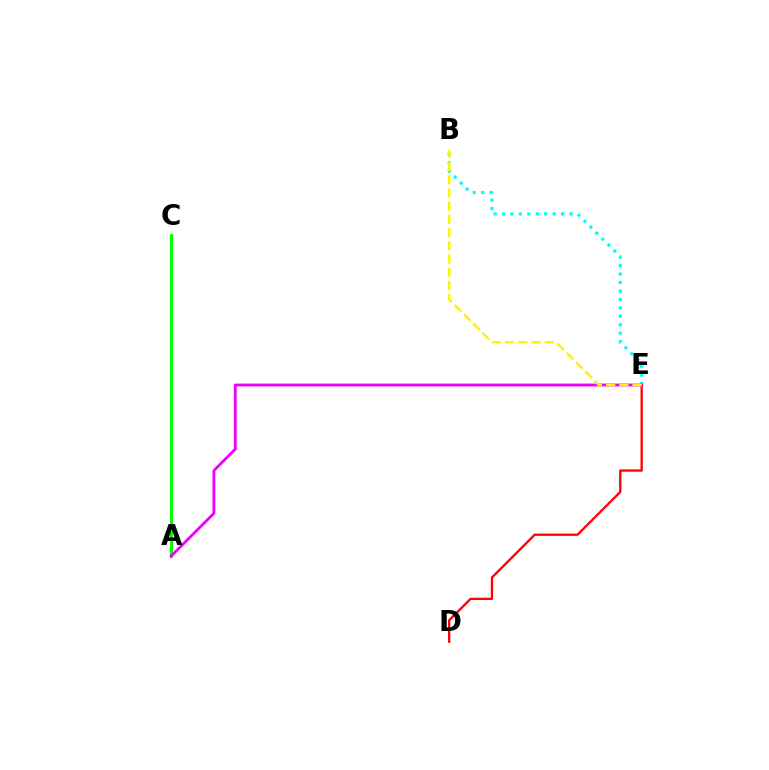{('A', 'C'): [{'color': '#0010ff', 'line_style': 'dashed', 'thickness': 2.08}, {'color': '#08ff00', 'line_style': 'solid', 'thickness': 2.12}], ('D', 'E'): [{'color': '#ff0000', 'line_style': 'solid', 'thickness': 1.65}], ('B', 'E'): [{'color': '#00fff6', 'line_style': 'dotted', 'thickness': 2.29}, {'color': '#fcf500', 'line_style': 'dashed', 'thickness': 1.79}], ('A', 'E'): [{'color': '#ee00ff', 'line_style': 'solid', 'thickness': 2.03}]}